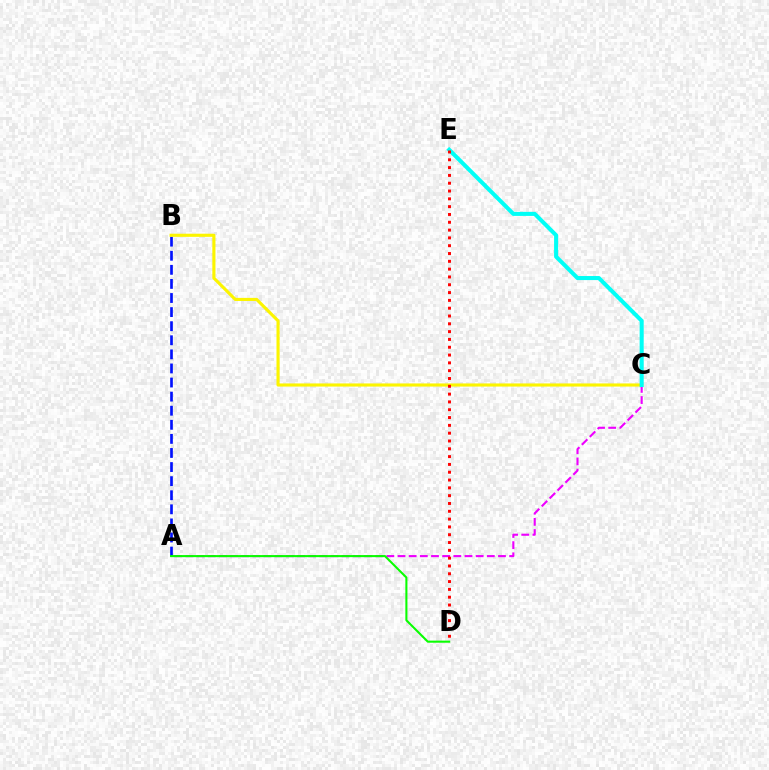{('A', 'B'): [{'color': '#0010ff', 'line_style': 'dashed', 'thickness': 1.91}], ('A', 'C'): [{'color': '#ee00ff', 'line_style': 'dashed', 'thickness': 1.52}], ('A', 'D'): [{'color': '#08ff00', 'line_style': 'solid', 'thickness': 1.5}], ('B', 'C'): [{'color': '#fcf500', 'line_style': 'solid', 'thickness': 2.25}], ('C', 'E'): [{'color': '#00fff6', 'line_style': 'solid', 'thickness': 2.92}], ('D', 'E'): [{'color': '#ff0000', 'line_style': 'dotted', 'thickness': 2.12}]}